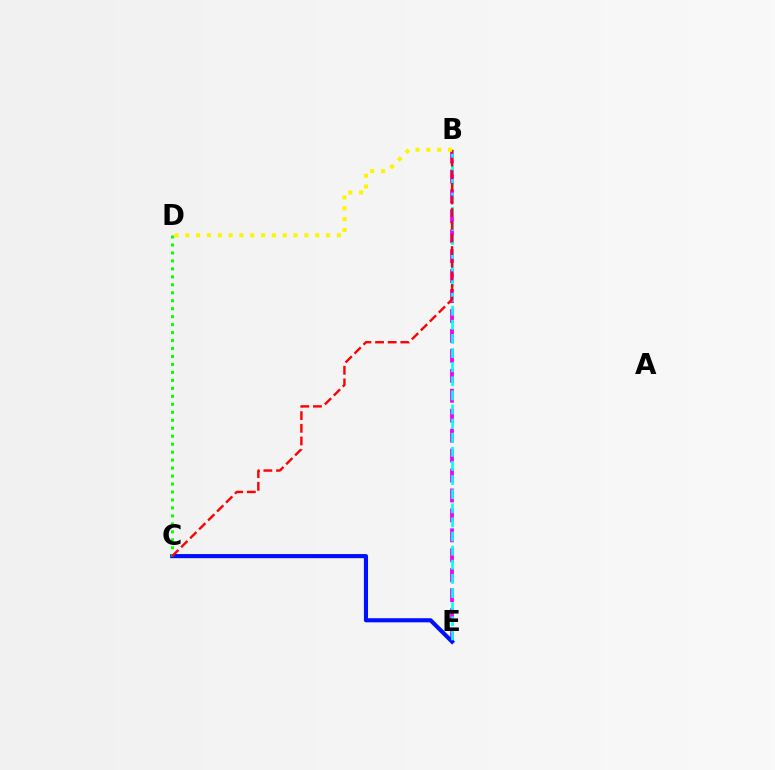{('B', 'E'): [{'color': '#ee00ff', 'line_style': 'dashed', 'thickness': 2.71}, {'color': '#00fff6', 'line_style': 'dashed', 'thickness': 1.92}], ('C', 'E'): [{'color': '#0010ff', 'line_style': 'solid', 'thickness': 2.96}], ('C', 'D'): [{'color': '#08ff00', 'line_style': 'dotted', 'thickness': 2.17}], ('B', 'C'): [{'color': '#ff0000', 'line_style': 'dashed', 'thickness': 1.72}], ('B', 'D'): [{'color': '#fcf500', 'line_style': 'dotted', 'thickness': 2.94}]}